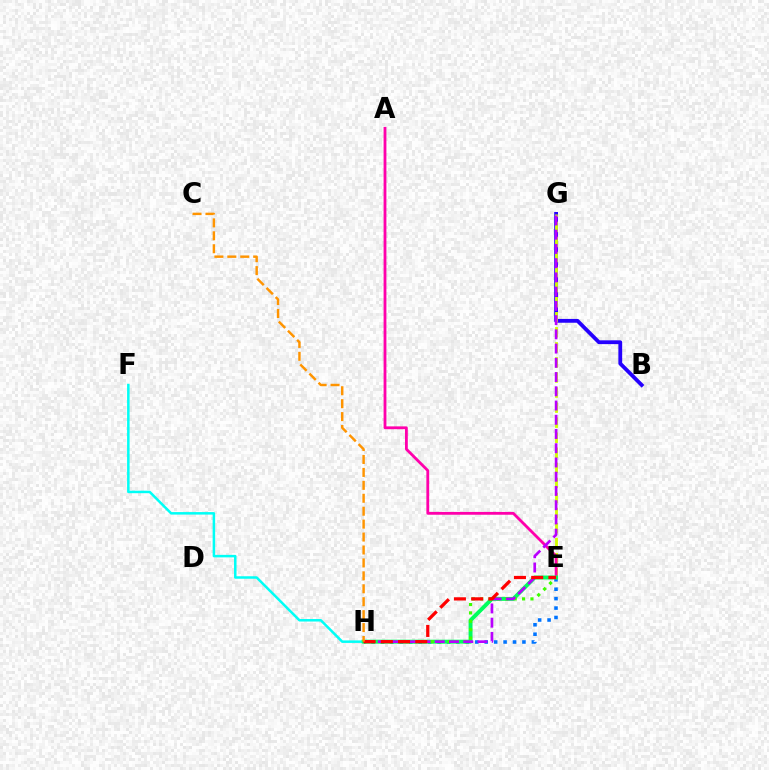{('B', 'G'): [{'color': '#2500ff', 'line_style': 'solid', 'thickness': 2.74}], ('E', 'G'): [{'color': '#d1ff00', 'line_style': 'dashed', 'thickness': 2.05}], ('A', 'E'): [{'color': '#ff00ac', 'line_style': 'solid', 'thickness': 2.02}], ('F', 'H'): [{'color': '#00fff6', 'line_style': 'solid', 'thickness': 1.8}], ('E', 'H'): [{'color': '#0074ff', 'line_style': 'dotted', 'thickness': 2.56}, {'color': '#00ff5c', 'line_style': 'solid', 'thickness': 2.83}, {'color': '#3dff00', 'line_style': 'dotted', 'thickness': 2.28}, {'color': '#ff0000', 'line_style': 'dashed', 'thickness': 2.34}], ('G', 'H'): [{'color': '#b900ff', 'line_style': 'dashed', 'thickness': 1.93}], ('C', 'H'): [{'color': '#ff9400', 'line_style': 'dashed', 'thickness': 1.76}]}